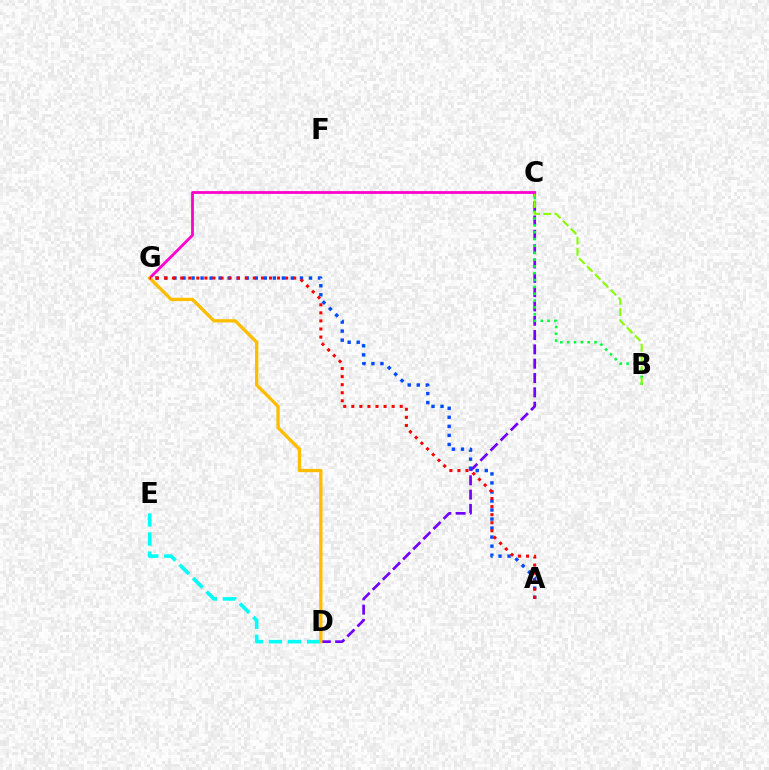{('C', 'D'): [{'color': '#7200ff', 'line_style': 'dashed', 'thickness': 1.95}], ('B', 'C'): [{'color': '#00ff39', 'line_style': 'dotted', 'thickness': 1.86}, {'color': '#84ff00', 'line_style': 'dashed', 'thickness': 1.51}], ('A', 'G'): [{'color': '#004bff', 'line_style': 'dotted', 'thickness': 2.45}, {'color': '#ff0000', 'line_style': 'dotted', 'thickness': 2.19}], ('D', 'E'): [{'color': '#00fff6', 'line_style': 'dashed', 'thickness': 2.59}], ('C', 'G'): [{'color': '#ff00cf', 'line_style': 'solid', 'thickness': 2.02}], ('D', 'G'): [{'color': '#ffbd00', 'line_style': 'solid', 'thickness': 2.38}]}